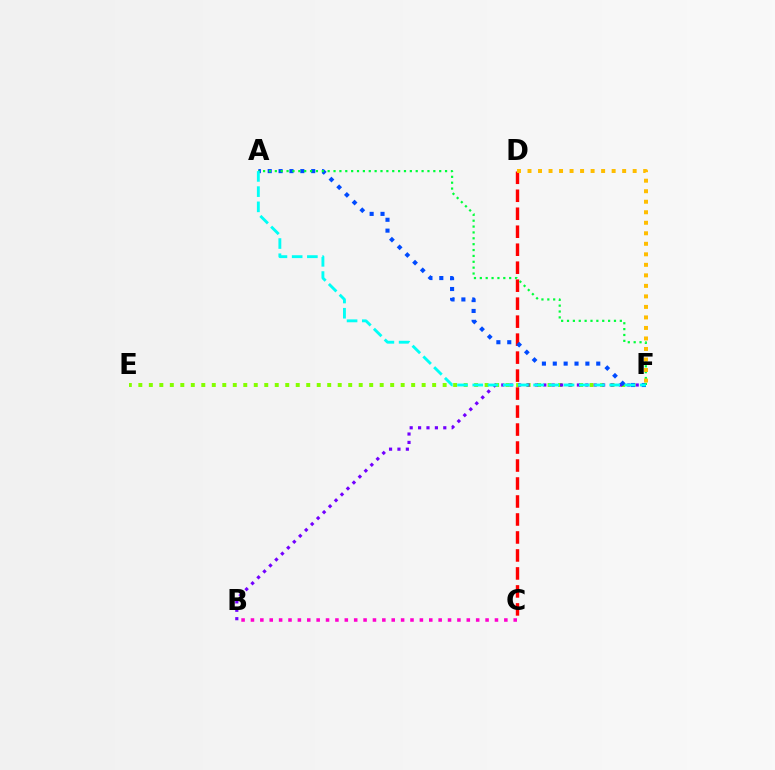{('E', 'F'): [{'color': '#84ff00', 'line_style': 'dotted', 'thickness': 2.85}], ('C', 'D'): [{'color': '#ff0000', 'line_style': 'dashed', 'thickness': 2.44}], ('B', 'F'): [{'color': '#7200ff', 'line_style': 'dotted', 'thickness': 2.28}], ('A', 'F'): [{'color': '#004bff', 'line_style': 'dotted', 'thickness': 2.95}, {'color': '#00ff39', 'line_style': 'dotted', 'thickness': 1.59}, {'color': '#00fff6', 'line_style': 'dashed', 'thickness': 2.07}], ('B', 'C'): [{'color': '#ff00cf', 'line_style': 'dotted', 'thickness': 2.55}], ('D', 'F'): [{'color': '#ffbd00', 'line_style': 'dotted', 'thickness': 2.86}]}